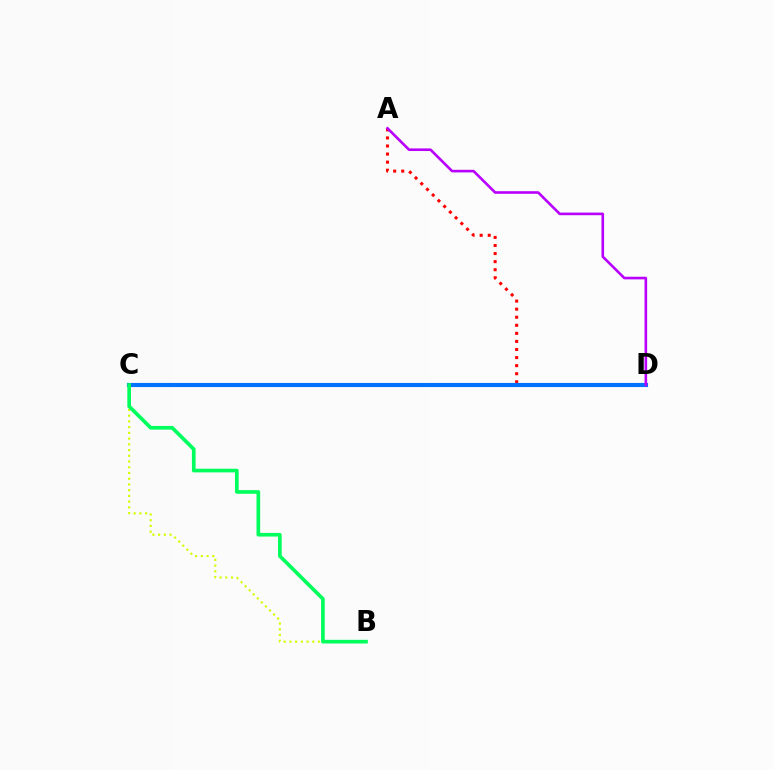{('A', 'D'): [{'color': '#ff0000', 'line_style': 'dotted', 'thickness': 2.19}, {'color': '#b900ff', 'line_style': 'solid', 'thickness': 1.89}], ('C', 'D'): [{'color': '#0074ff', 'line_style': 'solid', 'thickness': 2.98}], ('B', 'C'): [{'color': '#d1ff00', 'line_style': 'dotted', 'thickness': 1.56}, {'color': '#00ff5c', 'line_style': 'solid', 'thickness': 2.64}]}